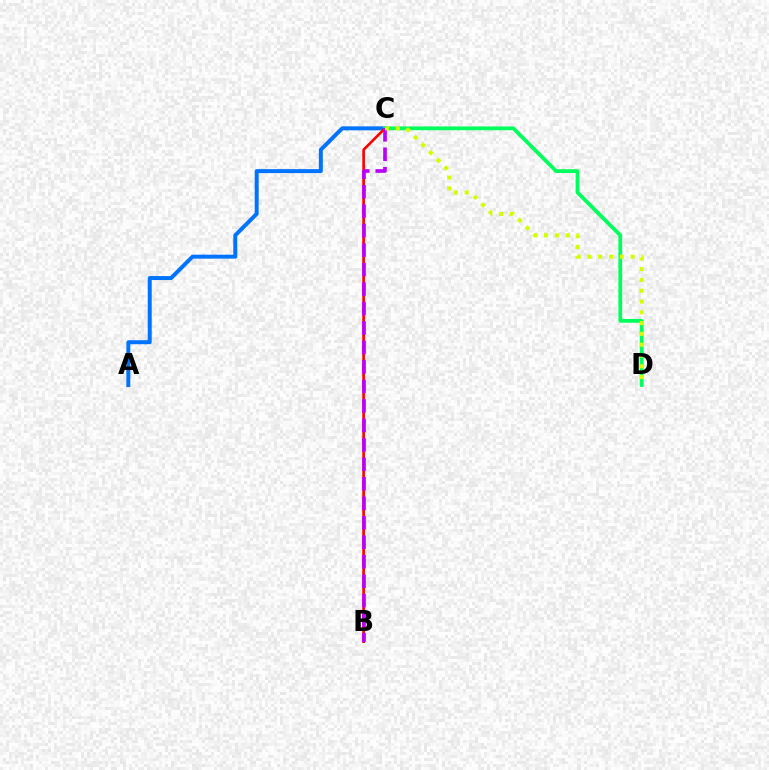{('A', 'C'): [{'color': '#0074ff', 'line_style': 'solid', 'thickness': 2.86}], ('B', 'C'): [{'color': '#ff0000', 'line_style': 'solid', 'thickness': 1.92}, {'color': '#b900ff', 'line_style': 'dashed', 'thickness': 2.65}], ('C', 'D'): [{'color': '#00ff5c', 'line_style': 'solid', 'thickness': 2.72}, {'color': '#d1ff00', 'line_style': 'dotted', 'thickness': 2.93}]}